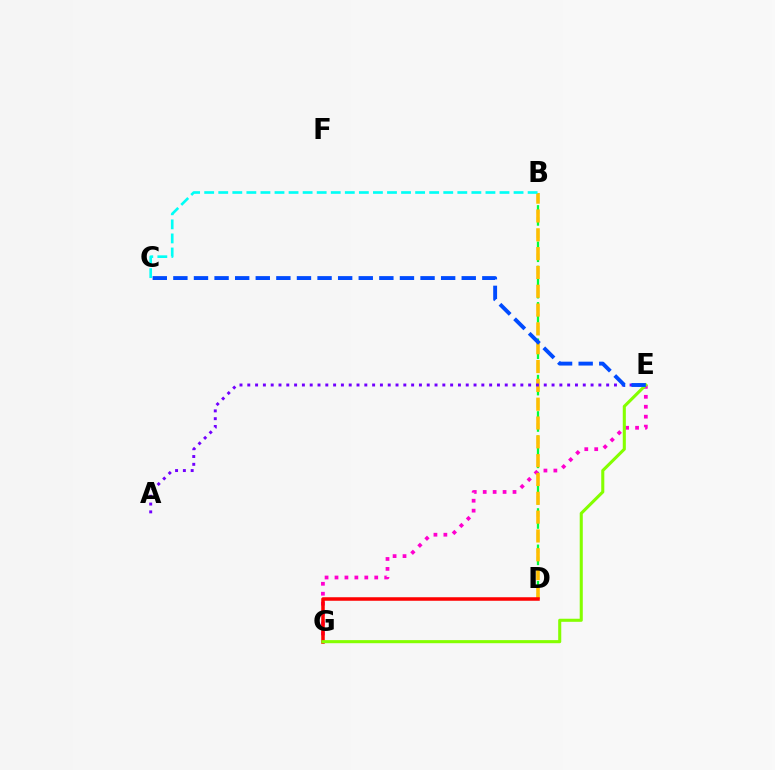{('B', 'D'): [{'color': '#00ff39', 'line_style': 'dashed', 'thickness': 1.65}, {'color': '#ffbd00', 'line_style': 'dashed', 'thickness': 2.56}], ('E', 'G'): [{'color': '#ff00cf', 'line_style': 'dotted', 'thickness': 2.7}, {'color': '#84ff00', 'line_style': 'solid', 'thickness': 2.21}], ('D', 'G'): [{'color': '#ff0000', 'line_style': 'solid', 'thickness': 2.53}], ('A', 'E'): [{'color': '#7200ff', 'line_style': 'dotted', 'thickness': 2.12}], ('C', 'E'): [{'color': '#004bff', 'line_style': 'dashed', 'thickness': 2.8}], ('B', 'C'): [{'color': '#00fff6', 'line_style': 'dashed', 'thickness': 1.91}]}